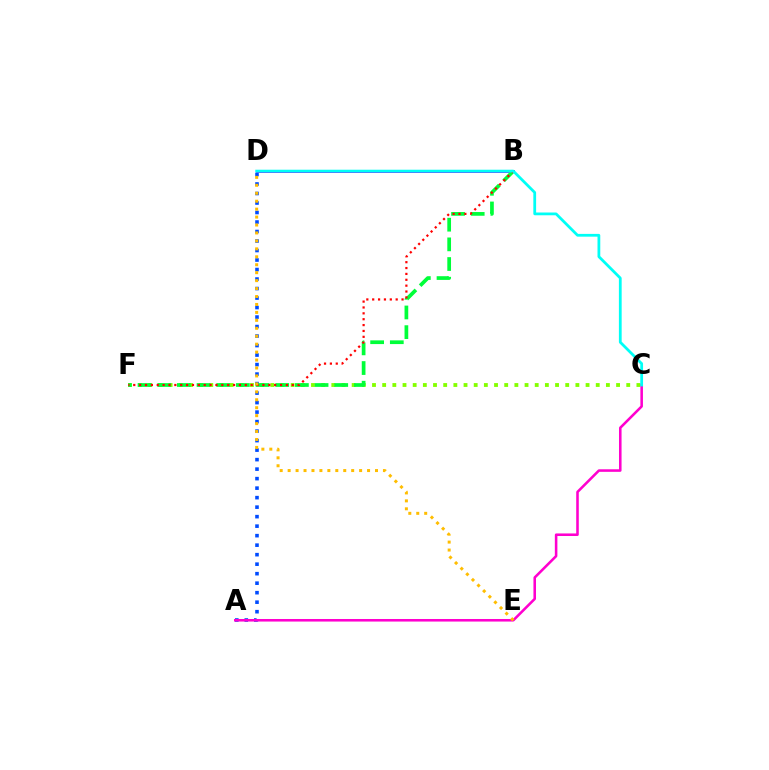{('A', 'D'): [{'color': '#004bff', 'line_style': 'dotted', 'thickness': 2.58}], ('C', 'F'): [{'color': '#84ff00', 'line_style': 'dotted', 'thickness': 2.76}], ('B', 'D'): [{'color': '#7200ff', 'line_style': 'solid', 'thickness': 2.0}], ('B', 'F'): [{'color': '#00ff39', 'line_style': 'dashed', 'thickness': 2.67}, {'color': '#ff0000', 'line_style': 'dotted', 'thickness': 1.6}], ('A', 'C'): [{'color': '#ff00cf', 'line_style': 'solid', 'thickness': 1.84}], ('D', 'E'): [{'color': '#ffbd00', 'line_style': 'dotted', 'thickness': 2.16}], ('C', 'D'): [{'color': '#00fff6', 'line_style': 'solid', 'thickness': 2.0}]}